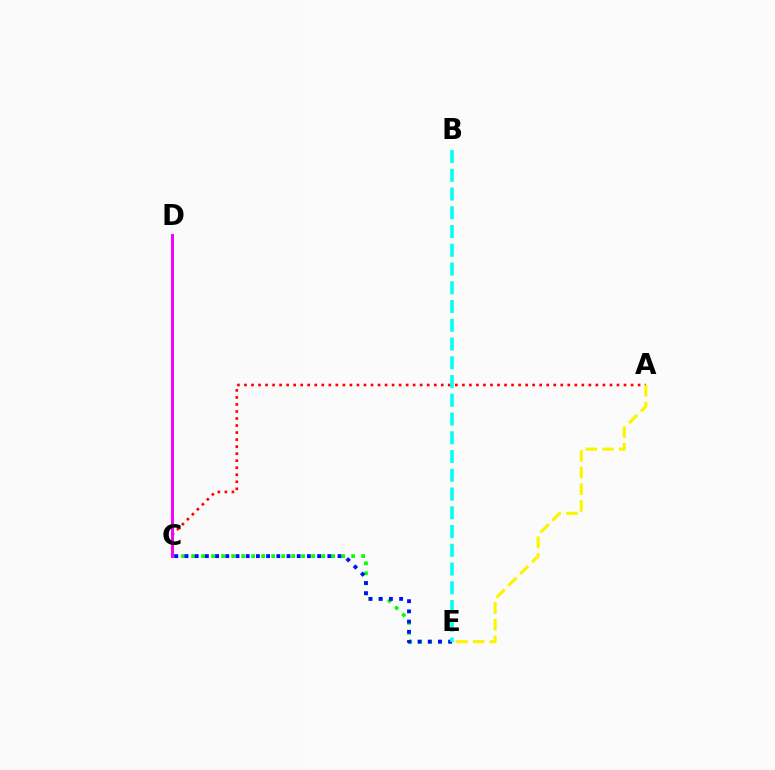{('A', 'C'): [{'color': '#ff0000', 'line_style': 'dotted', 'thickness': 1.91}], ('C', 'E'): [{'color': '#08ff00', 'line_style': 'dotted', 'thickness': 2.72}, {'color': '#0010ff', 'line_style': 'dotted', 'thickness': 2.77}], ('A', 'E'): [{'color': '#fcf500', 'line_style': 'dashed', 'thickness': 2.27}], ('B', 'E'): [{'color': '#00fff6', 'line_style': 'dashed', 'thickness': 2.55}], ('C', 'D'): [{'color': '#ee00ff', 'line_style': 'solid', 'thickness': 2.11}]}